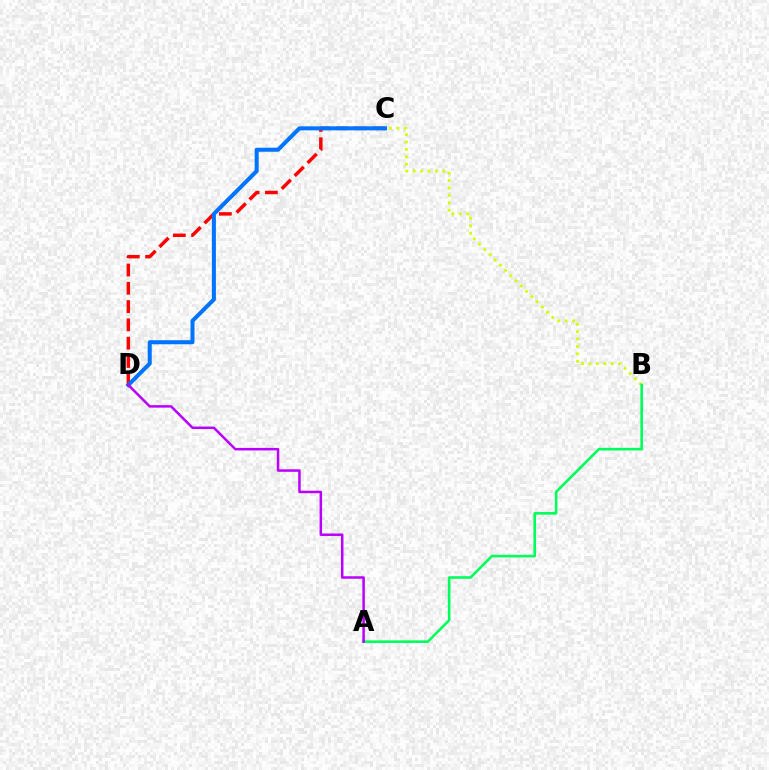{('C', 'D'): [{'color': '#ff0000', 'line_style': 'dashed', 'thickness': 2.49}, {'color': '#0074ff', 'line_style': 'solid', 'thickness': 2.9}], ('B', 'C'): [{'color': '#d1ff00', 'line_style': 'dotted', 'thickness': 2.01}], ('A', 'B'): [{'color': '#00ff5c', 'line_style': 'solid', 'thickness': 1.88}], ('A', 'D'): [{'color': '#b900ff', 'line_style': 'solid', 'thickness': 1.8}]}